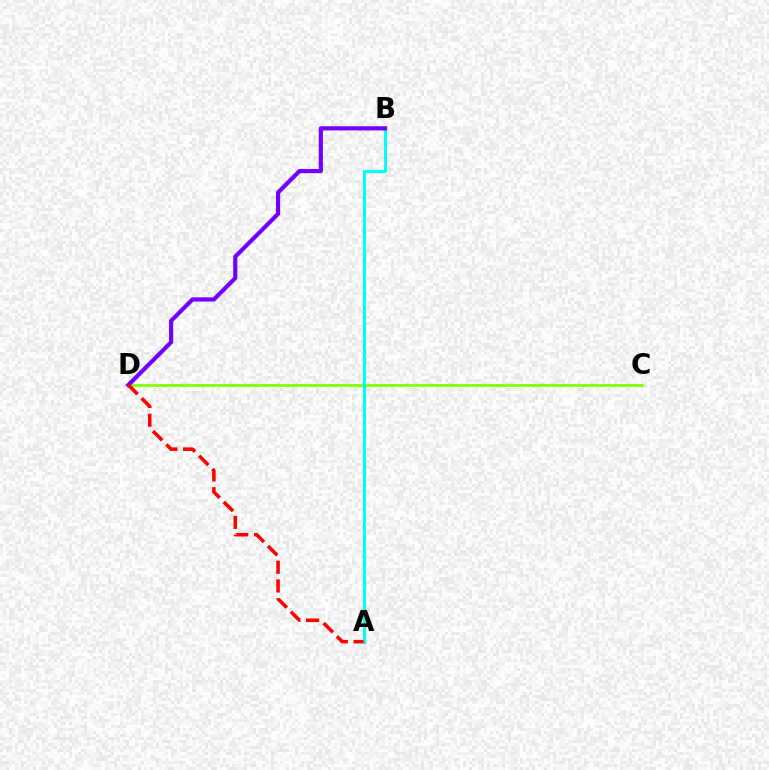{('C', 'D'): [{'color': '#84ff00', 'line_style': 'solid', 'thickness': 1.99}], ('A', 'B'): [{'color': '#00fff6', 'line_style': 'solid', 'thickness': 2.24}], ('B', 'D'): [{'color': '#7200ff', 'line_style': 'solid', 'thickness': 3.0}], ('A', 'D'): [{'color': '#ff0000', 'line_style': 'dashed', 'thickness': 2.55}]}